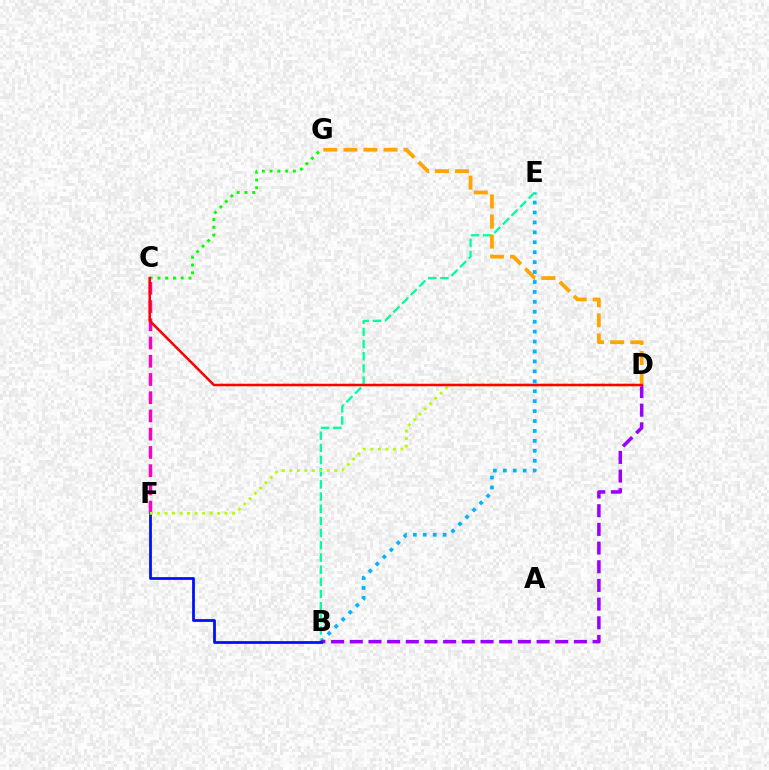{('B', 'E'): [{'color': '#00b5ff', 'line_style': 'dotted', 'thickness': 2.7}, {'color': '#00ff9d', 'line_style': 'dashed', 'thickness': 1.65}], ('B', 'D'): [{'color': '#9b00ff', 'line_style': 'dashed', 'thickness': 2.54}], ('C', 'F'): [{'color': '#ff00bd', 'line_style': 'dashed', 'thickness': 2.48}], ('B', 'F'): [{'color': '#0010ff', 'line_style': 'solid', 'thickness': 2.0}], ('D', 'G'): [{'color': '#ffa500', 'line_style': 'dashed', 'thickness': 2.73}], ('D', 'F'): [{'color': '#b3ff00', 'line_style': 'dotted', 'thickness': 2.04}], ('C', 'G'): [{'color': '#08ff00', 'line_style': 'dotted', 'thickness': 2.11}], ('C', 'D'): [{'color': '#ff0000', 'line_style': 'solid', 'thickness': 1.82}]}